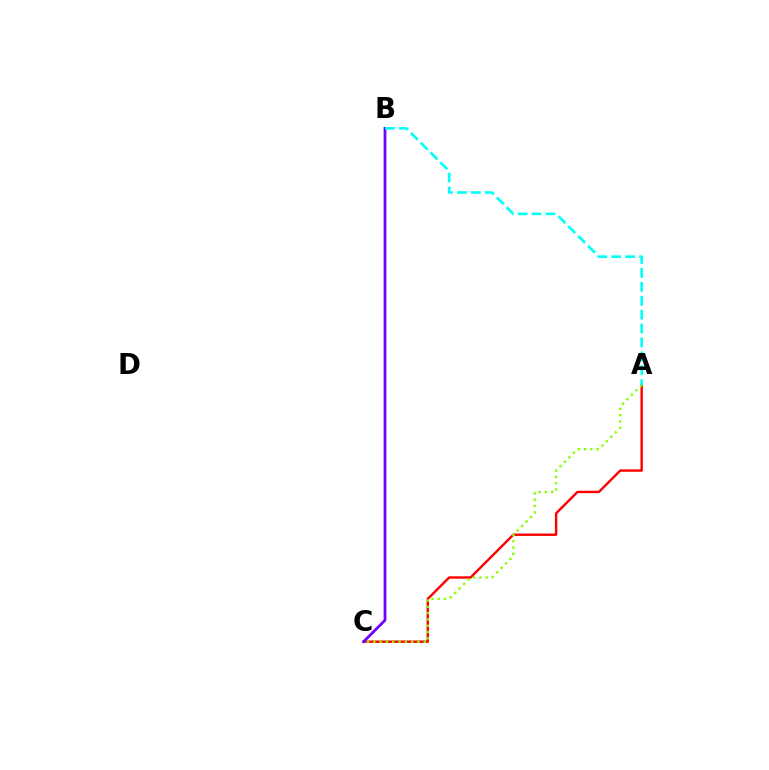{('A', 'C'): [{'color': '#ff0000', 'line_style': 'solid', 'thickness': 1.73}, {'color': '#84ff00', 'line_style': 'dotted', 'thickness': 1.71}], ('B', 'C'): [{'color': '#7200ff', 'line_style': 'solid', 'thickness': 1.99}], ('A', 'B'): [{'color': '#00fff6', 'line_style': 'dashed', 'thickness': 1.89}]}